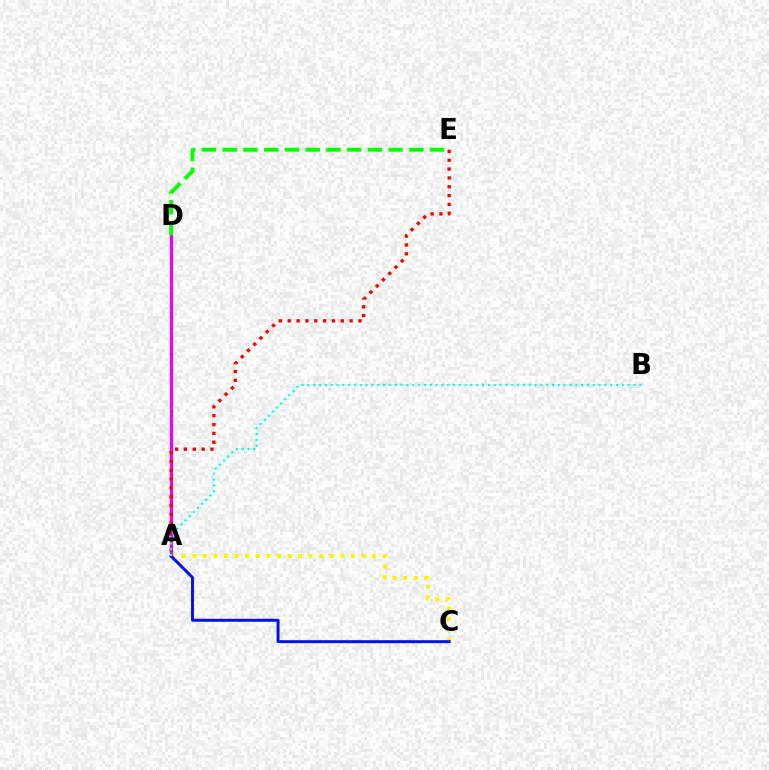{('A', 'C'): [{'color': '#fcf500', 'line_style': 'dotted', 'thickness': 2.88}, {'color': '#0010ff', 'line_style': 'solid', 'thickness': 2.13}], ('A', 'D'): [{'color': '#ee00ff', 'line_style': 'solid', 'thickness': 2.28}], ('D', 'E'): [{'color': '#08ff00', 'line_style': 'dashed', 'thickness': 2.82}], ('A', 'E'): [{'color': '#ff0000', 'line_style': 'dotted', 'thickness': 2.4}], ('A', 'B'): [{'color': '#00fff6', 'line_style': 'dotted', 'thickness': 1.58}]}